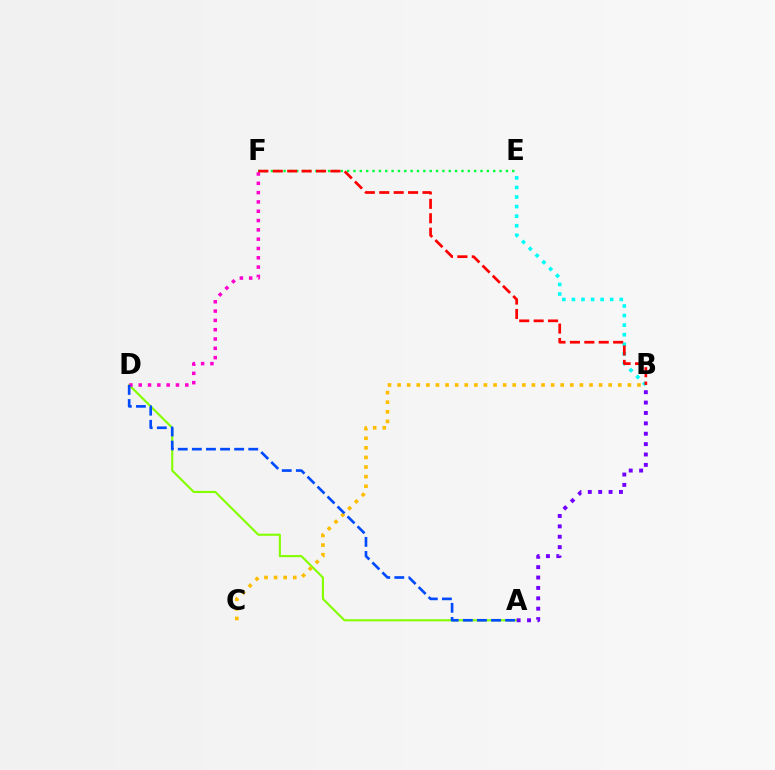{('A', 'D'): [{'color': '#84ff00', 'line_style': 'solid', 'thickness': 1.53}, {'color': '#004bff', 'line_style': 'dashed', 'thickness': 1.92}], ('E', 'F'): [{'color': '#00ff39', 'line_style': 'dotted', 'thickness': 1.73}], ('D', 'F'): [{'color': '#ff00cf', 'line_style': 'dotted', 'thickness': 2.53}], ('B', 'E'): [{'color': '#00fff6', 'line_style': 'dotted', 'thickness': 2.6}], ('B', 'C'): [{'color': '#ffbd00', 'line_style': 'dotted', 'thickness': 2.61}], ('A', 'B'): [{'color': '#7200ff', 'line_style': 'dotted', 'thickness': 2.82}], ('B', 'F'): [{'color': '#ff0000', 'line_style': 'dashed', 'thickness': 1.96}]}